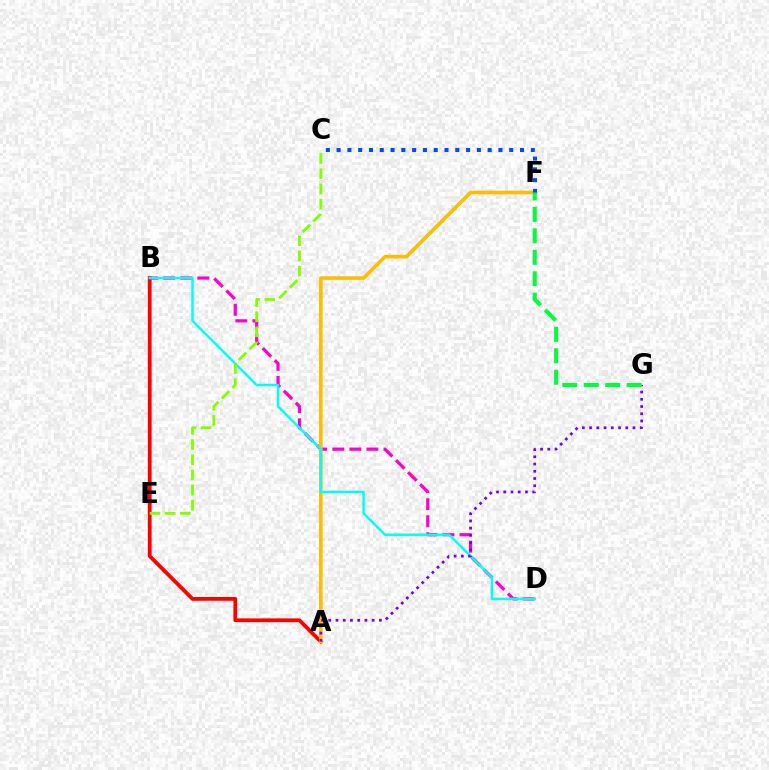{('A', 'B'): [{'color': '#ff0000', 'line_style': 'solid', 'thickness': 2.73}], ('B', 'D'): [{'color': '#ff00cf', 'line_style': 'dashed', 'thickness': 2.32}, {'color': '#00fff6', 'line_style': 'solid', 'thickness': 1.76}], ('A', 'F'): [{'color': '#ffbd00', 'line_style': 'solid', 'thickness': 2.59}], ('C', 'F'): [{'color': '#004bff', 'line_style': 'dotted', 'thickness': 2.93}], ('A', 'G'): [{'color': '#7200ff', 'line_style': 'dotted', 'thickness': 1.97}], ('F', 'G'): [{'color': '#00ff39', 'line_style': 'dashed', 'thickness': 2.92}], ('C', 'E'): [{'color': '#84ff00', 'line_style': 'dashed', 'thickness': 2.06}]}